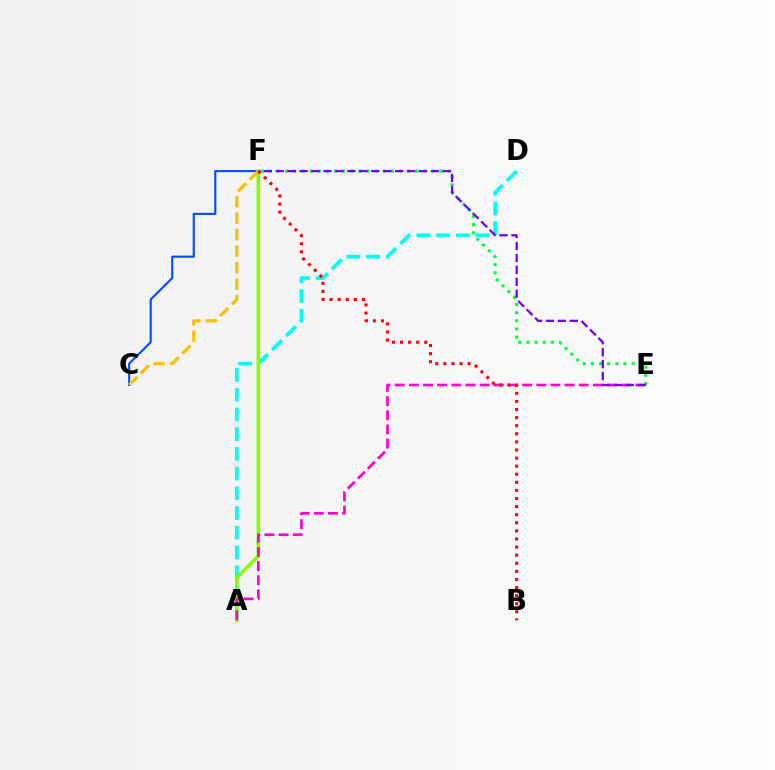{('E', 'F'): [{'color': '#00ff39', 'line_style': 'dotted', 'thickness': 2.21}, {'color': '#7200ff', 'line_style': 'dashed', 'thickness': 1.62}], ('C', 'F'): [{'color': '#004bff', 'line_style': 'solid', 'thickness': 1.51}, {'color': '#ffbd00', 'line_style': 'dashed', 'thickness': 2.24}], ('A', 'D'): [{'color': '#00fff6', 'line_style': 'dashed', 'thickness': 2.68}], ('A', 'F'): [{'color': '#84ff00', 'line_style': 'solid', 'thickness': 2.55}], ('A', 'E'): [{'color': '#ff00cf', 'line_style': 'dashed', 'thickness': 1.92}], ('B', 'F'): [{'color': '#ff0000', 'line_style': 'dotted', 'thickness': 2.2}]}